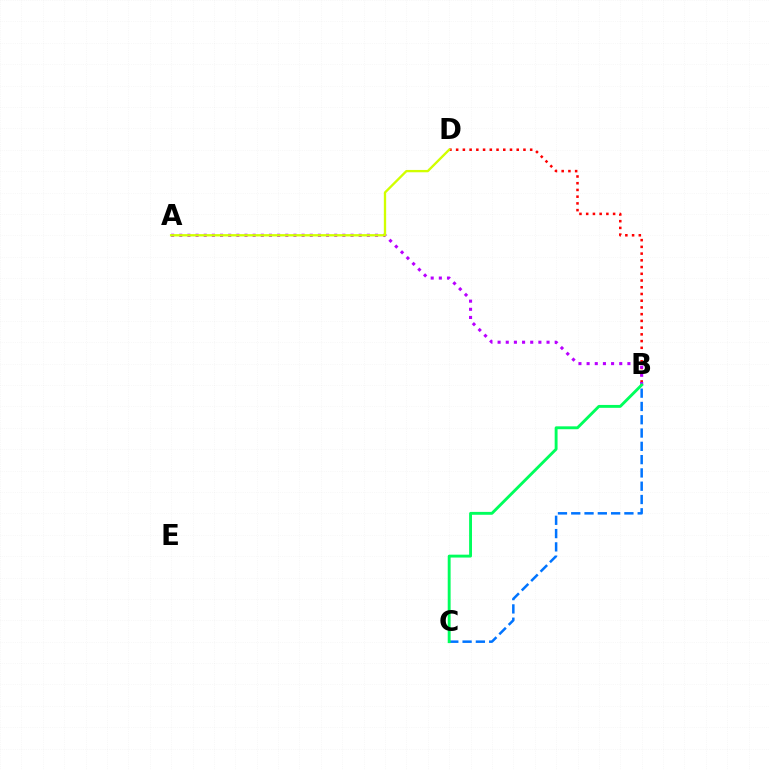{('B', 'D'): [{'color': '#ff0000', 'line_style': 'dotted', 'thickness': 1.83}], ('B', 'C'): [{'color': '#0074ff', 'line_style': 'dashed', 'thickness': 1.81}, {'color': '#00ff5c', 'line_style': 'solid', 'thickness': 2.08}], ('A', 'B'): [{'color': '#b900ff', 'line_style': 'dotted', 'thickness': 2.22}], ('A', 'D'): [{'color': '#d1ff00', 'line_style': 'solid', 'thickness': 1.68}]}